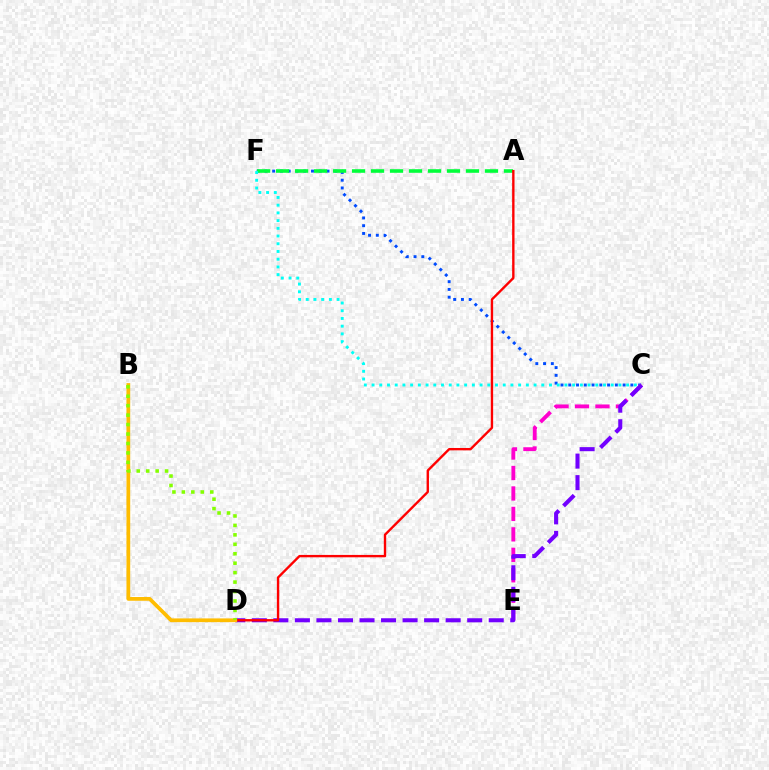{('C', 'F'): [{'color': '#004bff', 'line_style': 'dotted', 'thickness': 2.11}, {'color': '#00fff6', 'line_style': 'dotted', 'thickness': 2.1}], ('A', 'F'): [{'color': '#00ff39', 'line_style': 'dashed', 'thickness': 2.58}], ('C', 'E'): [{'color': '#ff00cf', 'line_style': 'dashed', 'thickness': 2.78}], ('C', 'D'): [{'color': '#7200ff', 'line_style': 'dashed', 'thickness': 2.93}], ('A', 'D'): [{'color': '#ff0000', 'line_style': 'solid', 'thickness': 1.71}], ('B', 'D'): [{'color': '#ffbd00', 'line_style': 'solid', 'thickness': 2.7}, {'color': '#84ff00', 'line_style': 'dotted', 'thickness': 2.57}]}